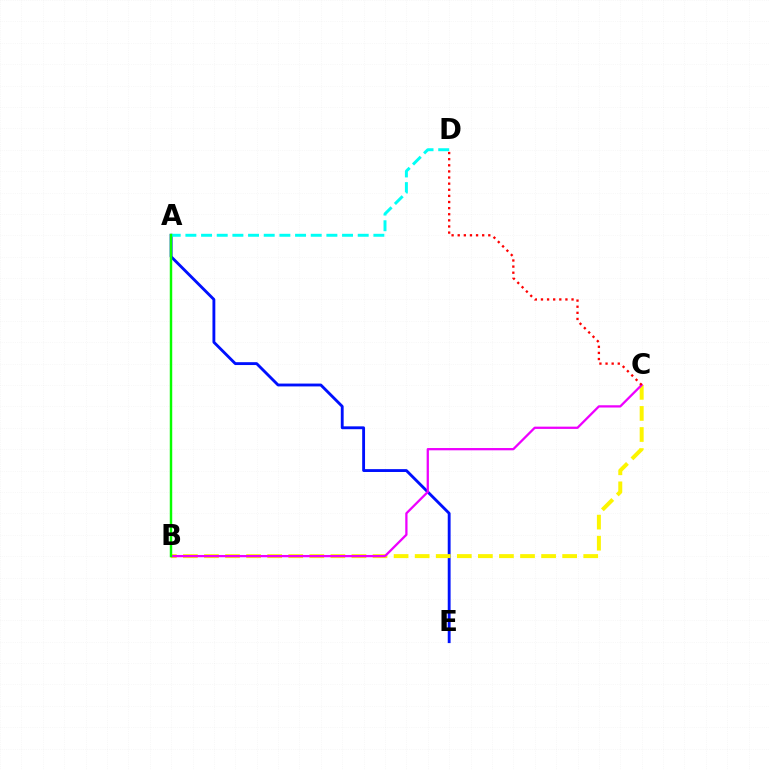{('A', 'E'): [{'color': '#0010ff', 'line_style': 'solid', 'thickness': 2.06}], ('B', 'C'): [{'color': '#fcf500', 'line_style': 'dashed', 'thickness': 2.86}, {'color': '#ee00ff', 'line_style': 'solid', 'thickness': 1.64}], ('A', 'D'): [{'color': '#00fff6', 'line_style': 'dashed', 'thickness': 2.13}], ('C', 'D'): [{'color': '#ff0000', 'line_style': 'dotted', 'thickness': 1.66}], ('A', 'B'): [{'color': '#08ff00', 'line_style': 'solid', 'thickness': 1.77}]}